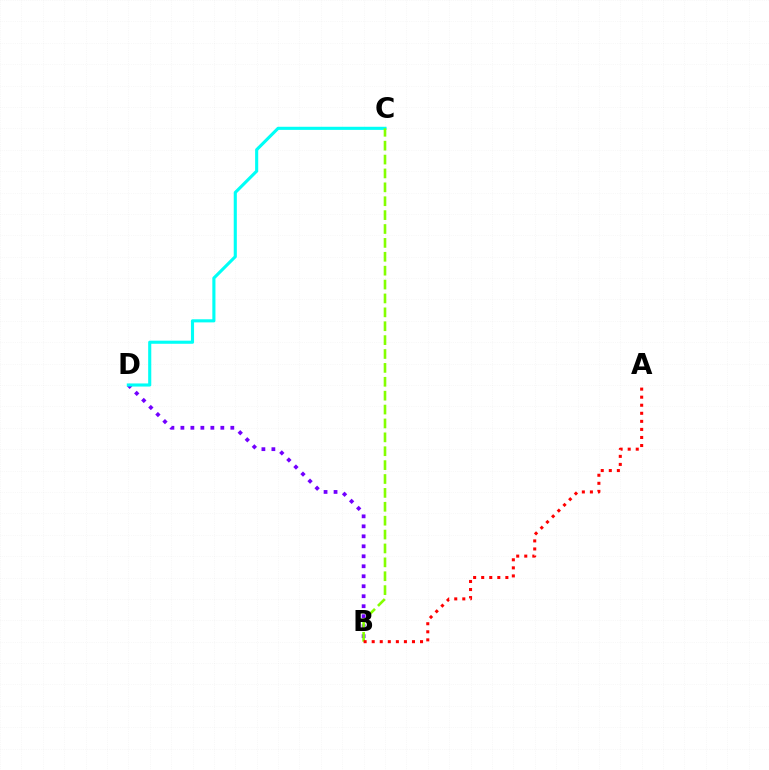{('B', 'D'): [{'color': '#7200ff', 'line_style': 'dotted', 'thickness': 2.71}], ('C', 'D'): [{'color': '#00fff6', 'line_style': 'solid', 'thickness': 2.24}], ('B', 'C'): [{'color': '#84ff00', 'line_style': 'dashed', 'thickness': 1.89}], ('A', 'B'): [{'color': '#ff0000', 'line_style': 'dotted', 'thickness': 2.19}]}